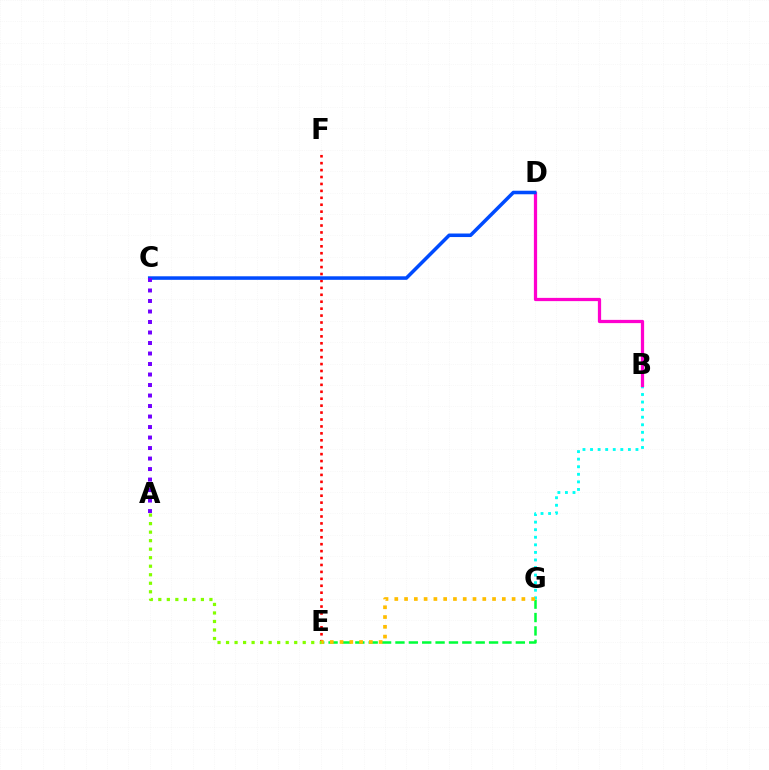{('E', 'G'): [{'color': '#00ff39', 'line_style': 'dashed', 'thickness': 1.82}, {'color': '#ffbd00', 'line_style': 'dotted', 'thickness': 2.66}], ('B', 'G'): [{'color': '#00fff6', 'line_style': 'dotted', 'thickness': 2.06}], ('E', 'F'): [{'color': '#ff0000', 'line_style': 'dotted', 'thickness': 1.88}], ('B', 'D'): [{'color': '#ff00cf', 'line_style': 'solid', 'thickness': 2.34}], ('C', 'D'): [{'color': '#004bff', 'line_style': 'solid', 'thickness': 2.55}], ('A', 'C'): [{'color': '#7200ff', 'line_style': 'dotted', 'thickness': 2.85}], ('A', 'E'): [{'color': '#84ff00', 'line_style': 'dotted', 'thickness': 2.31}]}